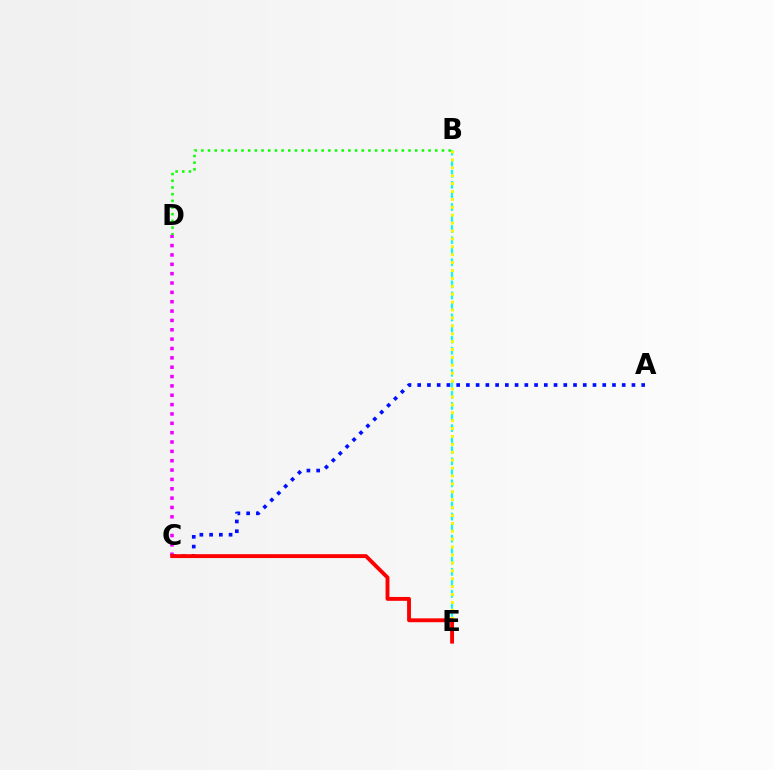{('B', 'E'): [{'color': '#00fff6', 'line_style': 'dashed', 'thickness': 1.5}, {'color': '#fcf500', 'line_style': 'dotted', 'thickness': 2.15}], ('B', 'D'): [{'color': '#08ff00', 'line_style': 'dotted', 'thickness': 1.82}], ('A', 'C'): [{'color': '#0010ff', 'line_style': 'dotted', 'thickness': 2.65}], ('C', 'D'): [{'color': '#ee00ff', 'line_style': 'dotted', 'thickness': 2.54}], ('C', 'E'): [{'color': '#ff0000', 'line_style': 'solid', 'thickness': 2.79}]}